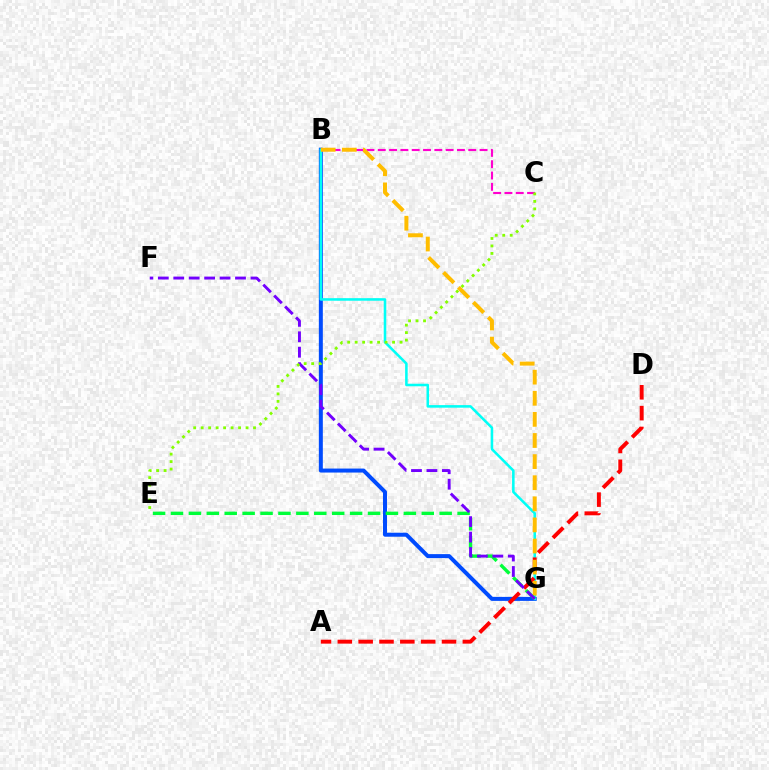{('B', 'C'): [{'color': '#ff00cf', 'line_style': 'dashed', 'thickness': 1.54}], ('B', 'G'): [{'color': '#004bff', 'line_style': 'solid', 'thickness': 2.87}, {'color': '#00fff6', 'line_style': 'solid', 'thickness': 1.84}, {'color': '#ffbd00', 'line_style': 'dashed', 'thickness': 2.87}], ('A', 'D'): [{'color': '#ff0000', 'line_style': 'dashed', 'thickness': 2.83}], ('E', 'G'): [{'color': '#00ff39', 'line_style': 'dashed', 'thickness': 2.43}], ('F', 'G'): [{'color': '#7200ff', 'line_style': 'dashed', 'thickness': 2.1}], ('C', 'E'): [{'color': '#84ff00', 'line_style': 'dotted', 'thickness': 2.03}]}